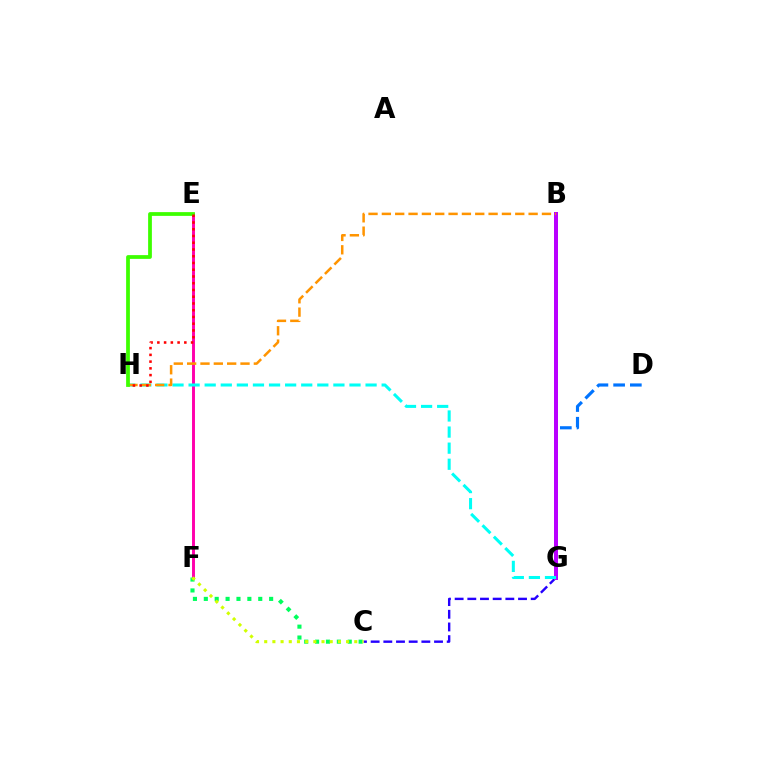{('E', 'F'): [{'color': '#ff00ac', 'line_style': 'solid', 'thickness': 2.11}], ('C', 'F'): [{'color': '#00ff5c', 'line_style': 'dotted', 'thickness': 2.96}, {'color': '#d1ff00', 'line_style': 'dotted', 'thickness': 2.22}], ('C', 'G'): [{'color': '#2500ff', 'line_style': 'dashed', 'thickness': 1.72}], ('D', 'G'): [{'color': '#0074ff', 'line_style': 'dashed', 'thickness': 2.27}], ('B', 'G'): [{'color': '#b900ff', 'line_style': 'solid', 'thickness': 2.88}], ('G', 'H'): [{'color': '#00fff6', 'line_style': 'dashed', 'thickness': 2.19}], ('B', 'H'): [{'color': '#ff9400', 'line_style': 'dashed', 'thickness': 1.81}], ('E', 'H'): [{'color': '#3dff00', 'line_style': 'solid', 'thickness': 2.7}, {'color': '#ff0000', 'line_style': 'dotted', 'thickness': 1.83}]}